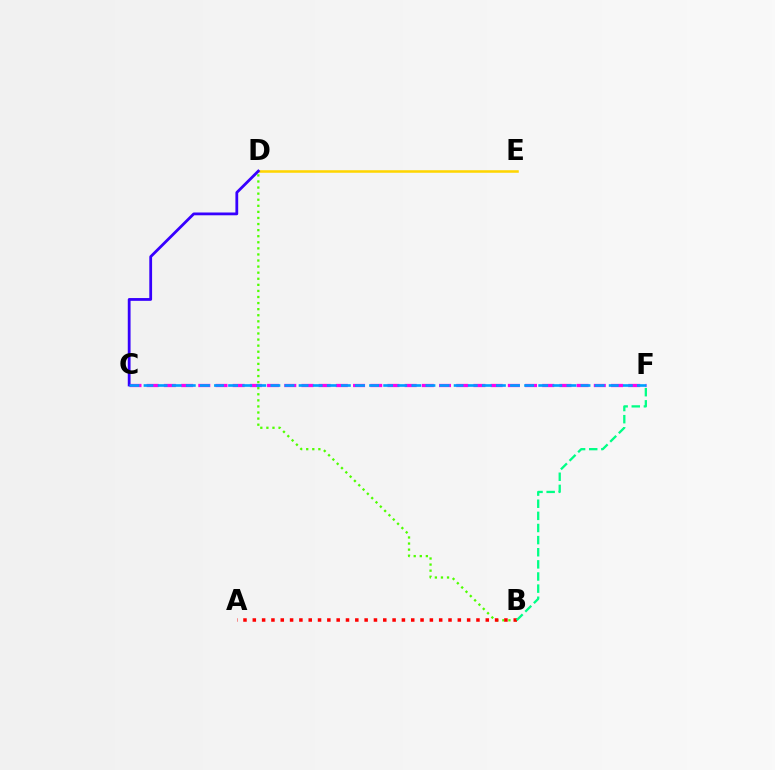{('C', 'F'): [{'color': '#ff00ed', 'line_style': 'dashed', 'thickness': 2.34}, {'color': '#009eff', 'line_style': 'dashed', 'thickness': 1.92}], ('D', 'E'): [{'color': '#ffd500', 'line_style': 'solid', 'thickness': 1.83}], ('B', 'D'): [{'color': '#4fff00', 'line_style': 'dotted', 'thickness': 1.65}], ('C', 'D'): [{'color': '#3700ff', 'line_style': 'solid', 'thickness': 2.01}], ('A', 'B'): [{'color': '#ff0000', 'line_style': 'dotted', 'thickness': 2.53}], ('B', 'F'): [{'color': '#00ff86', 'line_style': 'dashed', 'thickness': 1.65}]}